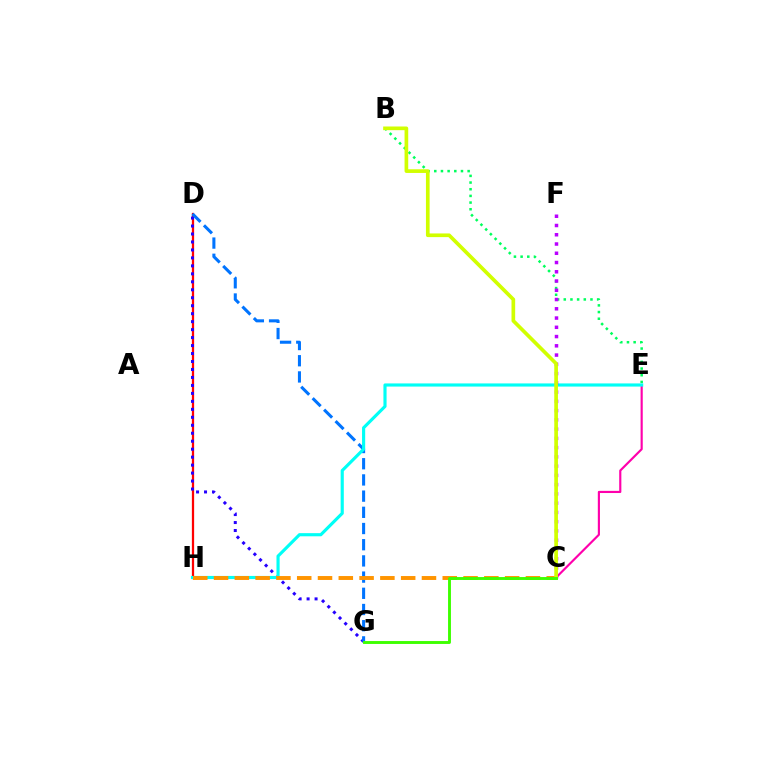{('D', 'H'): [{'color': '#ff0000', 'line_style': 'solid', 'thickness': 1.63}], ('C', 'E'): [{'color': '#ff00ac', 'line_style': 'solid', 'thickness': 1.55}], ('D', 'G'): [{'color': '#2500ff', 'line_style': 'dotted', 'thickness': 2.17}, {'color': '#0074ff', 'line_style': 'dashed', 'thickness': 2.2}], ('B', 'E'): [{'color': '#00ff5c', 'line_style': 'dotted', 'thickness': 1.81}], ('E', 'H'): [{'color': '#00fff6', 'line_style': 'solid', 'thickness': 2.27}], ('C', 'F'): [{'color': '#b900ff', 'line_style': 'dotted', 'thickness': 2.51}], ('C', 'H'): [{'color': '#ff9400', 'line_style': 'dashed', 'thickness': 2.82}], ('B', 'C'): [{'color': '#d1ff00', 'line_style': 'solid', 'thickness': 2.65}], ('C', 'G'): [{'color': '#3dff00', 'line_style': 'solid', 'thickness': 2.09}]}